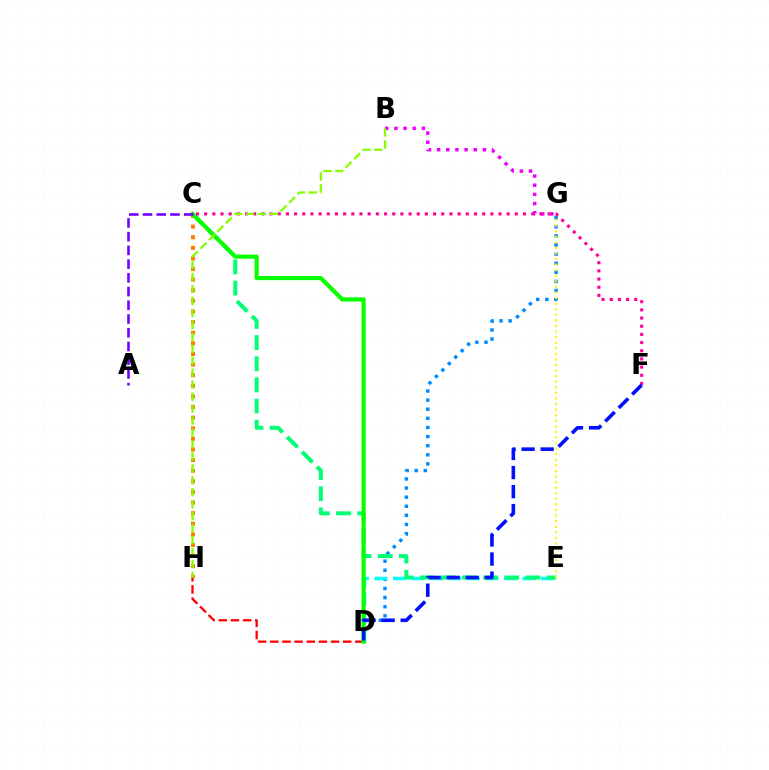{('D', 'G'): [{'color': '#008cff', 'line_style': 'dotted', 'thickness': 2.47}], ('D', 'H'): [{'color': '#ff0000', 'line_style': 'dashed', 'thickness': 1.65}], ('D', 'E'): [{'color': '#00fff6', 'line_style': 'dashed', 'thickness': 2.51}], ('C', 'E'): [{'color': '#00ff74', 'line_style': 'dashed', 'thickness': 2.87}], ('C', 'H'): [{'color': '#ff7c00', 'line_style': 'dotted', 'thickness': 2.88}], ('B', 'G'): [{'color': '#ee00ff', 'line_style': 'dotted', 'thickness': 2.49}], ('C', 'D'): [{'color': '#08ff00', 'line_style': 'solid', 'thickness': 2.99}], ('E', 'G'): [{'color': '#fcf500', 'line_style': 'dotted', 'thickness': 1.52}], ('C', 'F'): [{'color': '#ff0094', 'line_style': 'dotted', 'thickness': 2.22}], ('D', 'F'): [{'color': '#0010ff', 'line_style': 'dashed', 'thickness': 2.59}], ('A', 'C'): [{'color': '#7200ff', 'line_style': 'dashed', 'thickness': 1.86}], ('B', 'H'): [{'color': '#84ff00', 'line_style': 'dashed', 'thickness': 1.62}]}